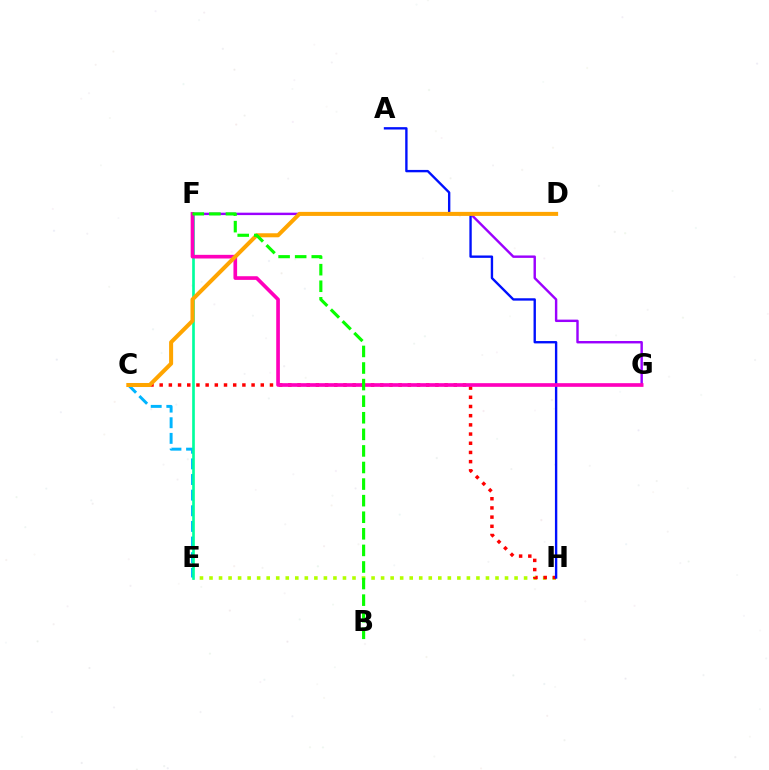{('F', 'G'): [{'color': '#9b00ff', 'line_style': 'solid', 'thickness': 1.74}, {'color': '#ff00bd', 'line_style': 'solid', 'thickness': 2.64}], ('E', 'H'): [{'color': '#b3ff00', 'line_style': 'dotted', 'thickness': 2.59}], ('C', 'E'): [{'color': '#00b5ff', 'line_style': 'dashed', 'thickness': 2.12}], ('C', 'H'): [{'color': '#ff0000', 'line_style': 'dotted', 'thickness': 2.5}], ('E', 'F'): [{'color': '#00ff9d', 'line_style': 'solid', 'thickness': 1.92}], ('A', 'H'): [{'color': '#0010ff', 'line_style': 'solid', 'thickness': 1.71}], ('C', 'D'): [{'color': '#ffa500', 'line_style': 'solid', 'thickness': 2.9}], ('B', 'F'): [{'color': '#08ff00', 'line_style': 'dashed', 'thickness': 2.25}]}